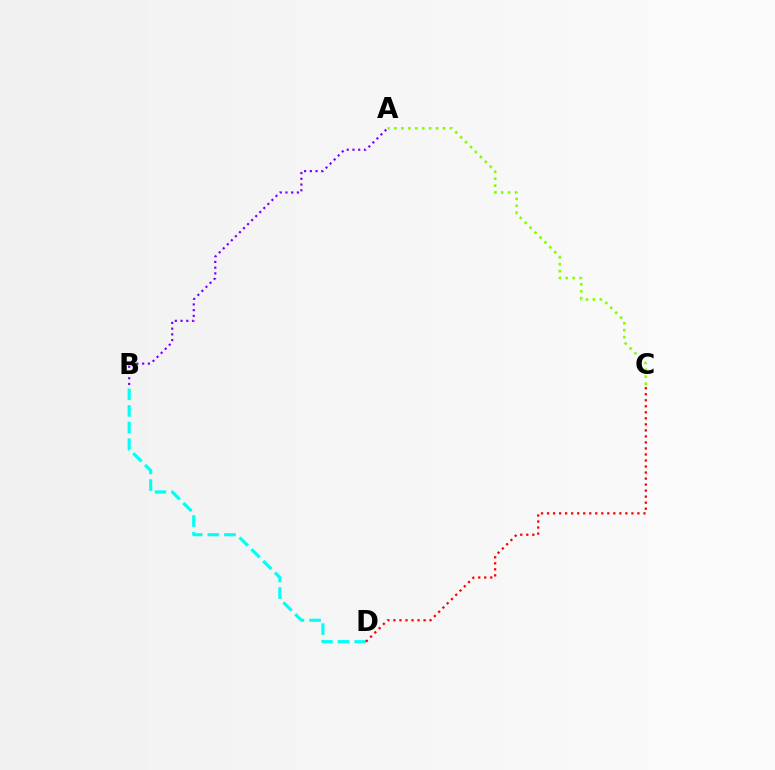{('B', 'D'): [{'color': '#00fff6', 'line_style': 'dashed', 'thickness': 2.26}], ('A', 'C'): [{'color': '#84ff00', 'line_style': 'dotted', 'thickness': 1.89}], ('A', 'B'): [{'color': '#7200ff', 'line_style': 'dotted', 'thickness': 1.55}], ('C', 'D'): [{'color': '#ff0000', 'line_style': 'dotted', 'thickness': 1.64}]}